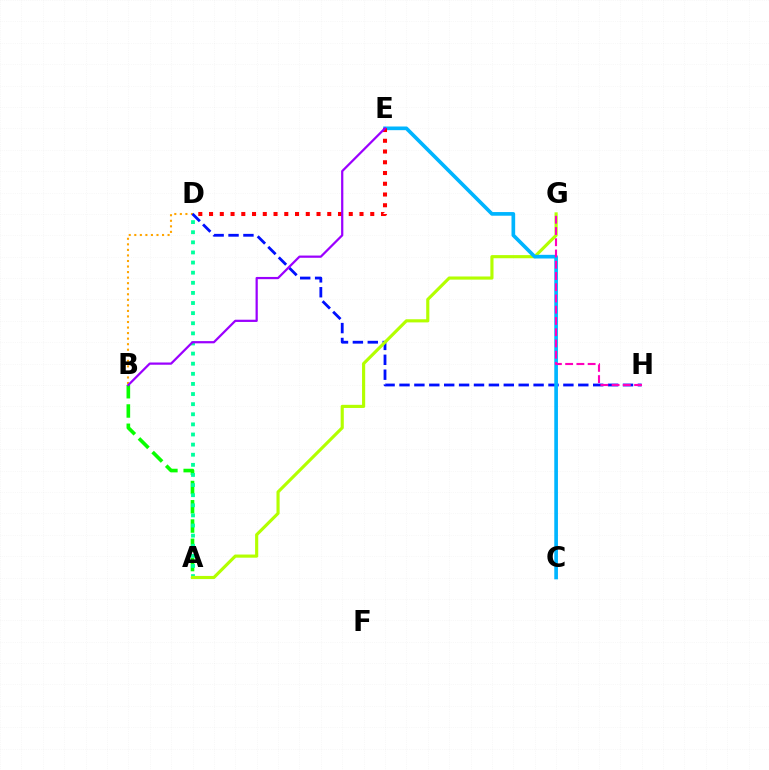{('B', 'D'): [{'color': '#ffa500', 'line_style': 'dotted', 'thickness': 1.51}], ('A', 'B'): [{'color': '#08ff00', 'line_style': 'dashed', 'thickness': 2.62}], ('A', 'D'): [{'color': '#00ff9d', 'line_style': 'dotted', 'thickness': 2.75}], ('D', 'H'): [{'color': '#0010ff', 'line_style': 'dashed', 'thickness': 2.02}], ('A', 'G'): [{'color': '#b3ff00', 'line_style': 'solid', 'thickness': 2.26}], ('C', 'E'): [{'color': '#00b5ff', 'line_style': 'solid', 'thickness': 2.64}], ('G', 'H'): [{'color': '#ff00bd', 'line_style': 'dashed', 'thickness': 1.53}], ('D', 'E'): [{'color': '#ff0000', 'line_style': 'dotted', 'thickness': 2.92}], ('B', 'E'): [{'color': '#9b00ff', 'line_style': 'solid', 'thickness': 1.61}]}